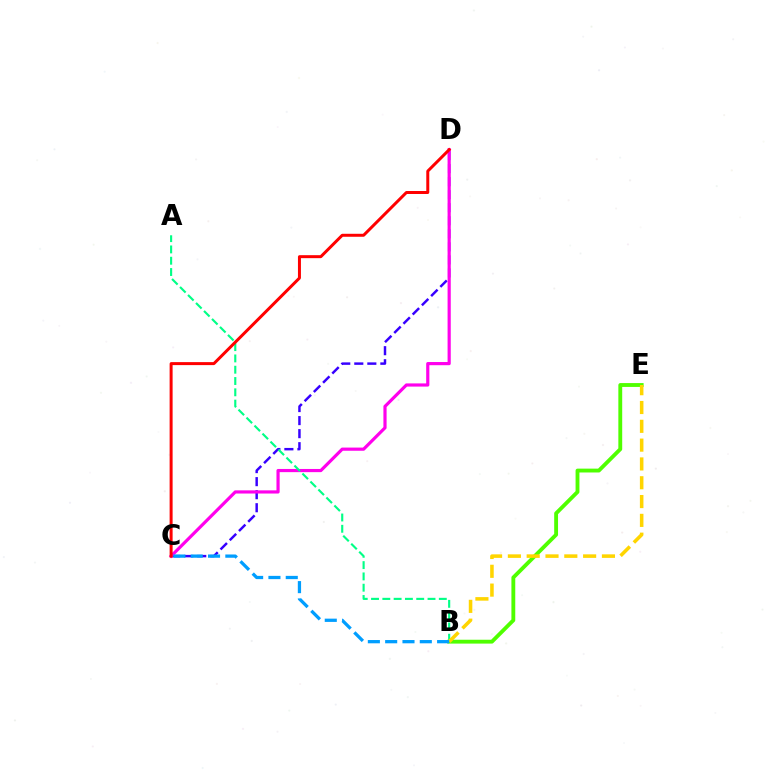{('C', 'D'): [{'color': '#3700ff', 'line_style': 'dashed', 'thickness': 1.77}, {'color': '#ff00ed', 'line_style': 'solid', 'thickness': 2.29}, {'color': '#ff0000', 'line_style': 'solid', 'thickness': 2.15}], ('A', 'B'): [{'color': '#00ff86', 'line_style': 'dashed', 'thickness': 1.53}], ('B', 'E'): [{'color': '#4fff00', 'line_style': 'solid', 'thickness': 2.77}, {'color': '#ffd500', 'line_style': 'dashed', 'thickness': 2.56}], ('B', 'C'): [{'color': '#009eff', 'line_style': 'dashed', 'thickness': 2.35}]}